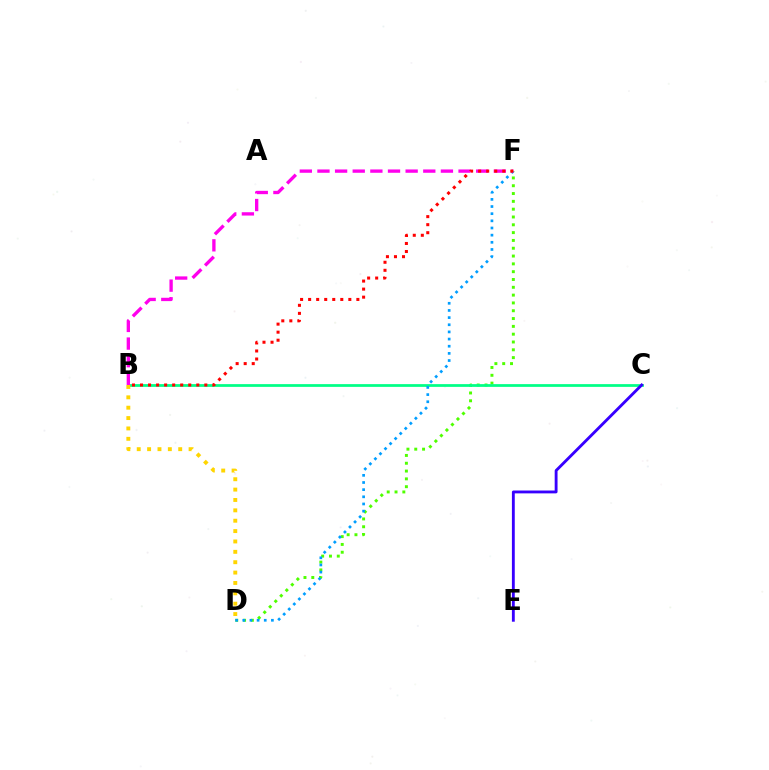{('D', 'F'): [{'color': '#4fff00', 'line_style': 'dotted', 'thickness': 2.12}, {'color': '#009eff', 'line_style': 'dotted', 'thickness': 1.94}], ('B', 'C'): [{'color': '#00ff86', 'line_style': 'solid', 'thickness': 1.98}], ('B', 'F'): [{'color': '#ff00ed', 'line_style': 'dashed', 'thickness': 2.4}, {'color': '#ff0000', 'line_style': 'dotted', 'thickness': 2.18}], ('C', 'E'): [{'color': '#3700ff', 'line_style': 'solid', 'thickness': 2.05}], ('B', 'D'): [{'color': '#ffd500', 'line_style': 'dotted', 'thickness': 2.82}]}